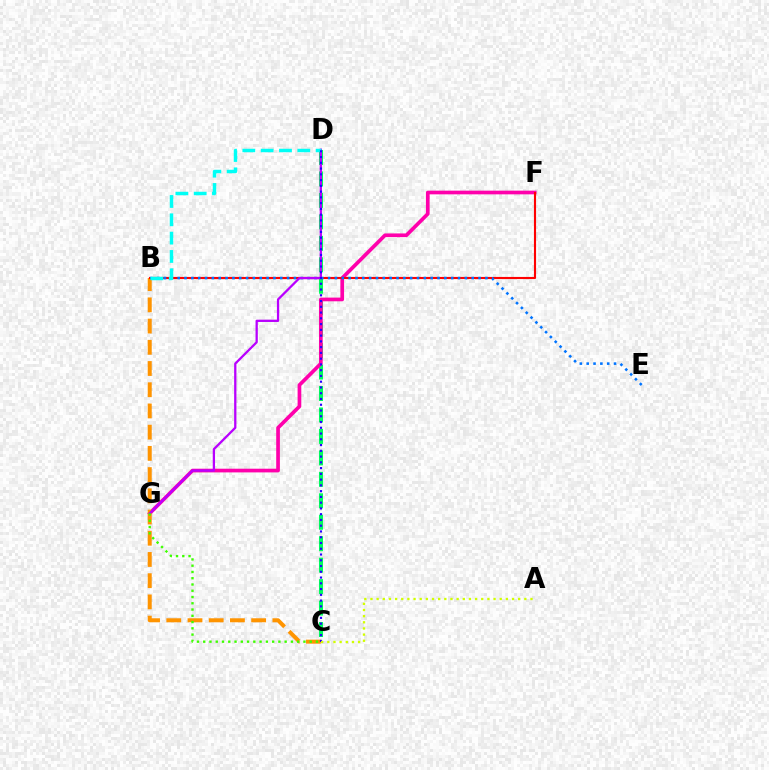{('C', 'D'): [{'color': '#00ff5c', 'line_style': 'dashed', 'thickness': 2.91}, {'color': '#2500ff', 'line_style': 'dotted', 'thickness': 1.57}], ('F', 'G'): [{'color': '#ff00ac', 'line_style': 'solid', 'thickness': 2.66}], ('B', 'C'): [{'color': '#ff9400', 'line_style': 'dashed', 'thickness': 2.88}], ('B', 'F'): [{'color': '#ff0000', 'line_style': 'solid', 'thickness': 1.53}], ('B', 'E'): [{'color': '#0074ff', 'line_style': 'dotted', 'thickness': 1.86}], ('D', 'G'): [{'color': '#b900ff', 'line_style': 'solid', 'thickness': 1.64}], ('B', 'D'): [{'color': '#00fff6', 'line_style': 'dashed', 'thickness': 2.49}], ('C', 'G'): [{'color': '#3dff00', 'line_style': 'dotted', 'thickness': 1.7}], ('A', 'C'): [{'color': '#d1ff00', 'line_style': 'dotted', 'thickness': 1.67}]}